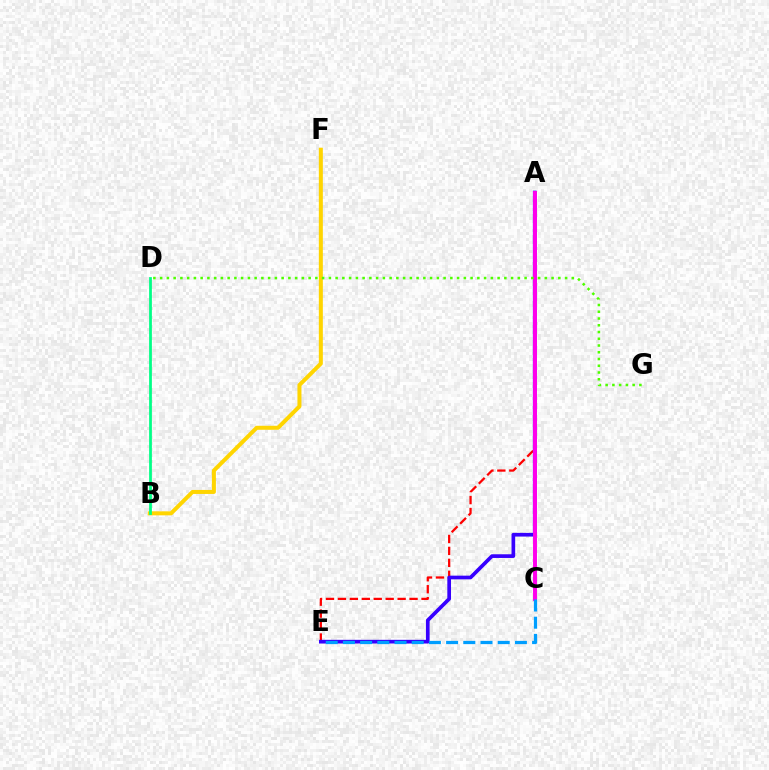{('A', 'E'): [{'color': '#ff0000', 'line_style': 'dashed', 'thickness': 1.62}, {'color': '#3700ff', 'line_style': 'solid', 'thickness': 2.66}], ('B', 'F'): [{'color': '#ffd500', 'line_style': 'solid', 'thickness': 2.89}], ('A', 'C'): [{'color': '#ff00ed', 'line_style': 'solid', 'thickness': 2.84}], ('B', 'D'): [{'color': '#00ff86', 'line_style': 'solid', 'thickness': 1.99}], ('D', 'G'): [{'color': '#4fff00', 'line_style': 'dotted', 'thickness': 1.83}], ('C', 'E'): [{'color': '#009eff', 'line_style': 'dashed', 'thickness': 2.34}]}